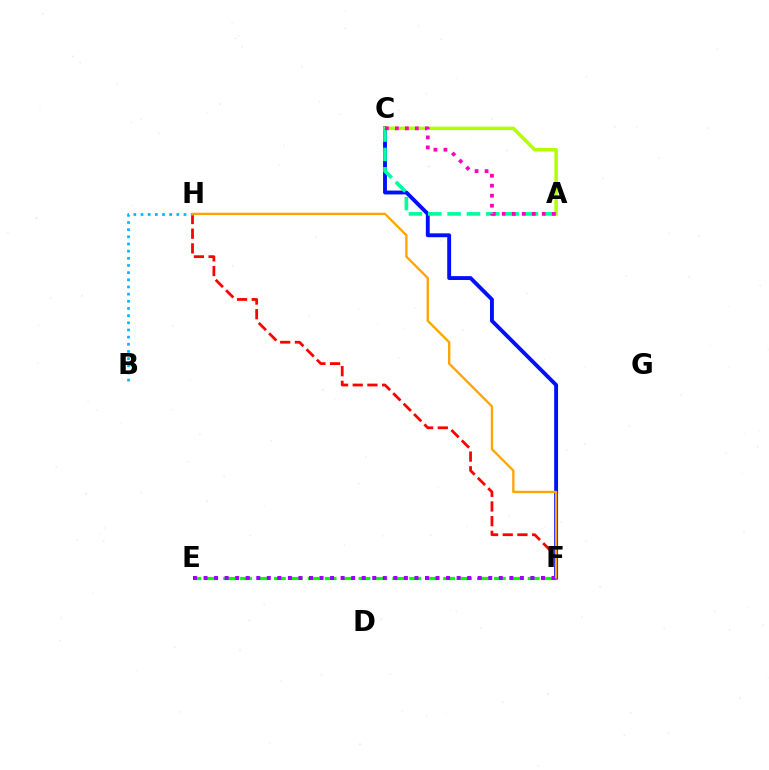{('F', 'H'): [{'color': '#ff0000', 'line_style': 'dashed', 'thickness': 1.99}, {'color': '#ffa500', 'line_style': 'solid', 'thickness': 1.68}], ('E', 'F'): [{'color': '#08ff00', 'line_style': 'dashed', 'thickness': 2.3}, {'color': '#9b00ff', 'line_style': 'dotted', 'thickness': 2.87}], ('C', 'F'): [{'color': '#0010ff', 'line_style': 'solid', 'thickness': 2.79}], ('A', 'C'): [{'color': '#b3ff00', 'line_style': 'solid', 'thickness': 2.52}, {'color': '#00ff9d', 'line_style': 'dashed', 'thickness': 2.63}, {'color': '#ff00bd', 'line_style': 'dotted', 'thickness': 2.72}], ('B', 'H'): [{'color': '#00b5ff', 'line_style': 'dotted', 'thickness': 1.95}]}